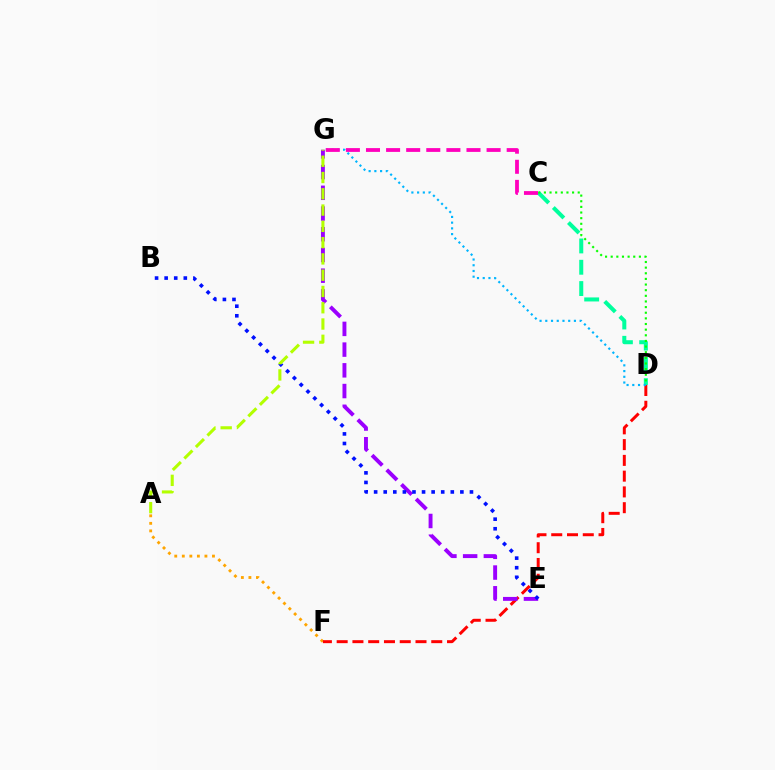{('A', 'F'): [{'color': '#ffa500', 'line_style': 'dotted', 'thickness': 2.05}], ('C', 'D'): [{'color': '#00ff9d', 'line_style': 'dashed', 'thickness': 2.89}, {'color': '#08ff00', 'line_style': 'dotted', 'thickness': 1.53}], ('D', 'F'): [{'color': '#ff0000', 'line_style': 'dashed', 'thickness': 2.14}], ('D', 'G'): [{'color': '#00b5ff', 'line_style': 'dotted', 'thickness': 1.56}], ('E', 'G'): [{'color': '#9b00ff', 'line_style': 'dashed', 'thickness': 2.81}], ('B', 'E'): [{'color': '#0010ff', 'line_style': 'dotted', 'thickness': 2.6}], ('A', 'G'): [{'color': '#b3ff00', 'line_style': 'dashed', 'thickness': 2.21}], ('C', 'G'): [{'color': '#ff00bd', 'line_style': 'dashed', 'thickness': 2.73}]}